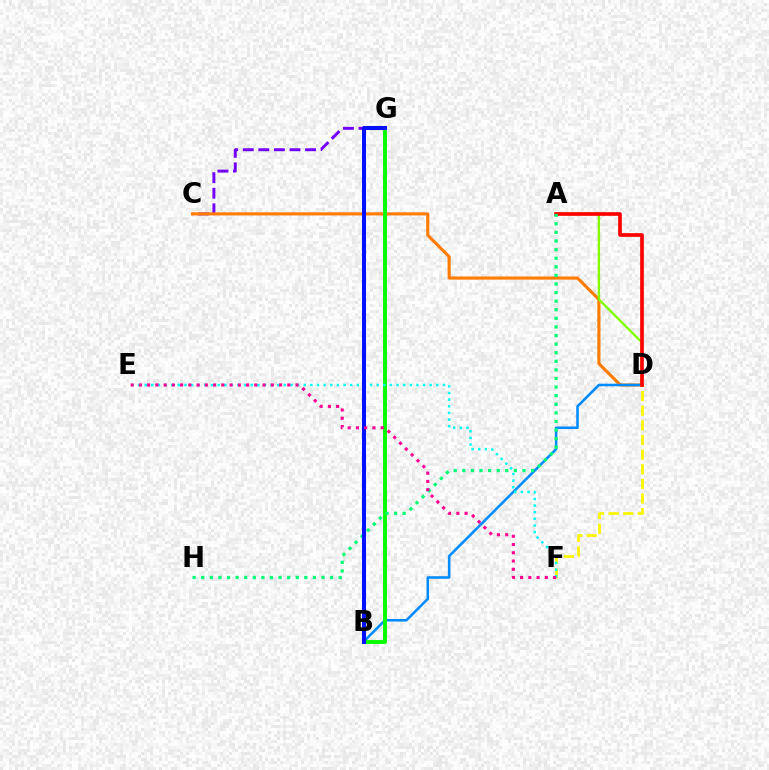{('C', 'G'): [{'color': '#7200ff', 'line_style': 'dashed', 'thickness': 2.12}], ('C', 'D'): [{'color': '#ff7c00', 'line_style': 'solid', 'thickness': 2.25}], ('B', 'D'): [{'color': '#008cff', 'line_style': 'solid', 'thickness': 1.85}], ('B', 'G'): [{'color': '#08ff00', 'line_style': 'solid', 'thickness': 2.8}, {'color': '#ee00ff', 'line_style': 'dotted', 'thickness': 2.68}, {'color': '#0010ff', 'line_style': 'solid', 'thickness': 2.9}], ('A', 'D'): [{'color': '#84ff00', 'line_style': 'solid', 'thickness': 1.72}, {'color': '#ff0000', 'line_style': 'solid', 'thickness': 2.64}], ('D', 'F'): [{'color': '#fcf500', 'line_style': 'dashed', 'thickness': 1.99}], ('E', 'F'): [{'color': '#00fff6', 'line_style': 'dotted', 'thickness': 1.8}, {'color': '#ff0094', 'line_style': 'dotted', 'thickness': 2.24}], ('A', 'H'): [{'color': '#00ff74', 'line_style': 'dotted', 'thickness': 2.33}]}